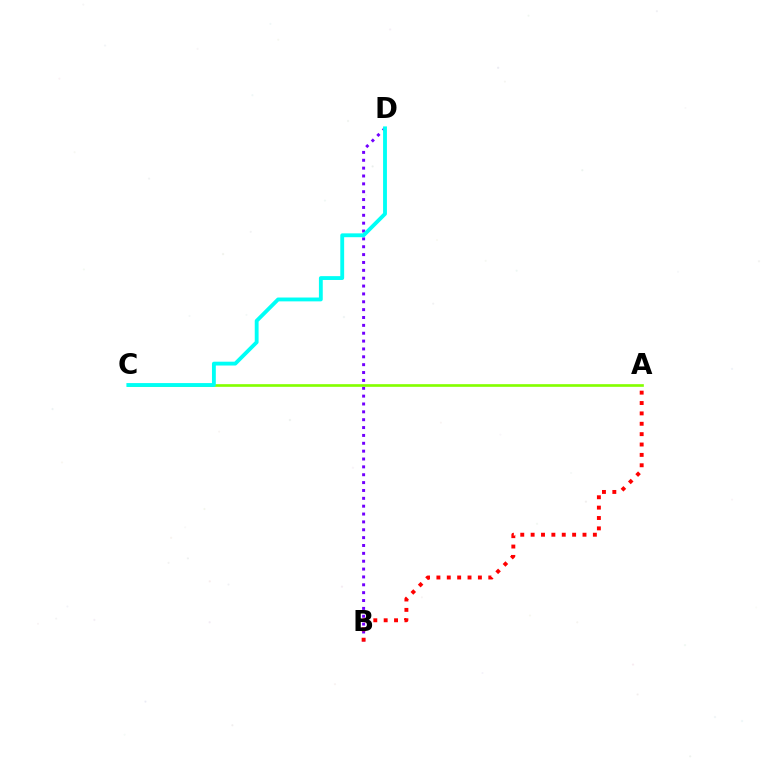{('B', 'D'): [{'color': '#7200ff', 'line_style': 'dotted', 'thickness': 2.14}], ('A', 'C'): [{'color': '#84ff00', 'line_style': 'solid', 'thickness': 1.92}], ('A', 'B'): [{'color': '#ff0000', 'line_style': 'dotted', 'thickness': 2.82}], ('C', 'D'): [{'color': '#00fff6', 'line_style': 'solid', 'thickness': 2.77}]}